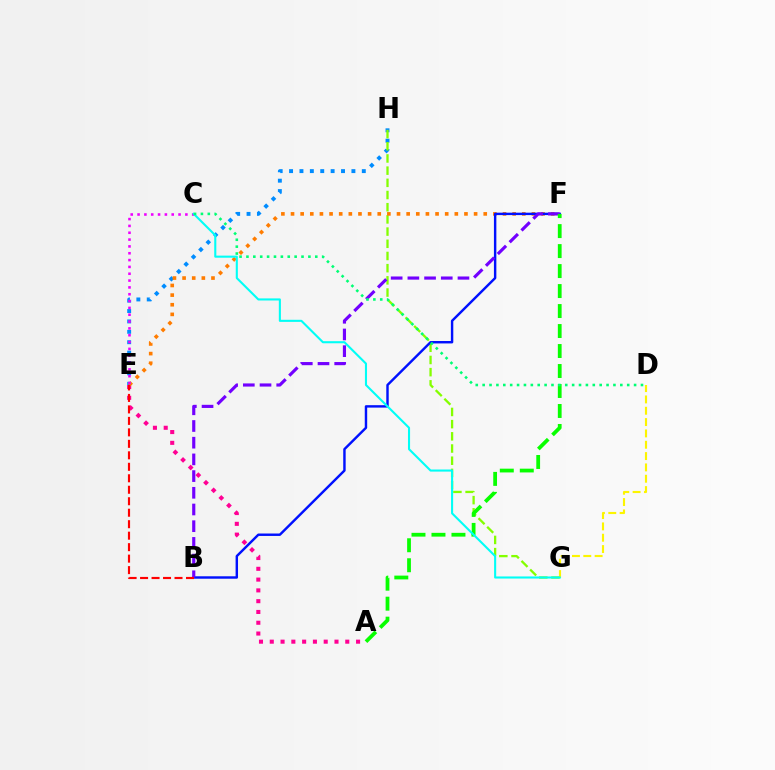{('D', 'G'): [{'color': '#fcf500', 'line_style': 'dashed', 'thickness': 1.54}], ('A', 'E'): [{'color': '#ff0094', 'line_style': 'dotted', 'thickness': 2.93}], ('E', 'H'): [{'color': '#008cff', 'line_style': 'dotted', 'thickness': 2.82}], ('G', 'H'): [{'color': '#84ff00', 'line_style': 'dashed', 'thickness': 1.66}], ('E', 'F'): [{'color': '#ff7c00', 'line_style': 'dotted', 'thickness': 2.62}], ('B', 'F'): [{'color': '#0010ff', 'line_style': 'solid', 'thickness': 1.75}, {'color': '#7200ff', 'line_style': 'dashed', 'thickness': 2.27}], ('C', 'E'): [{'color': '#ee00ff', 'line_style': 'dotted', 'thickness': 1.86}], ('A', 'F'): [{'color': '#08ff00', 'line_style': 'dashed', 'thickness': 2.72}], ('C', 'G'): [{'color': '#00fff6', 'line_style': 'solid', 'thickness': 1.51}], ('B', 'E'): [{'color': '#ff0000', 'line_style': 'dashed', 'thickness': 1.56}], ('C', 'D'): [{'color': '#00ff74', 'line_style': 'dotted', 'thickness': 1.87}]}